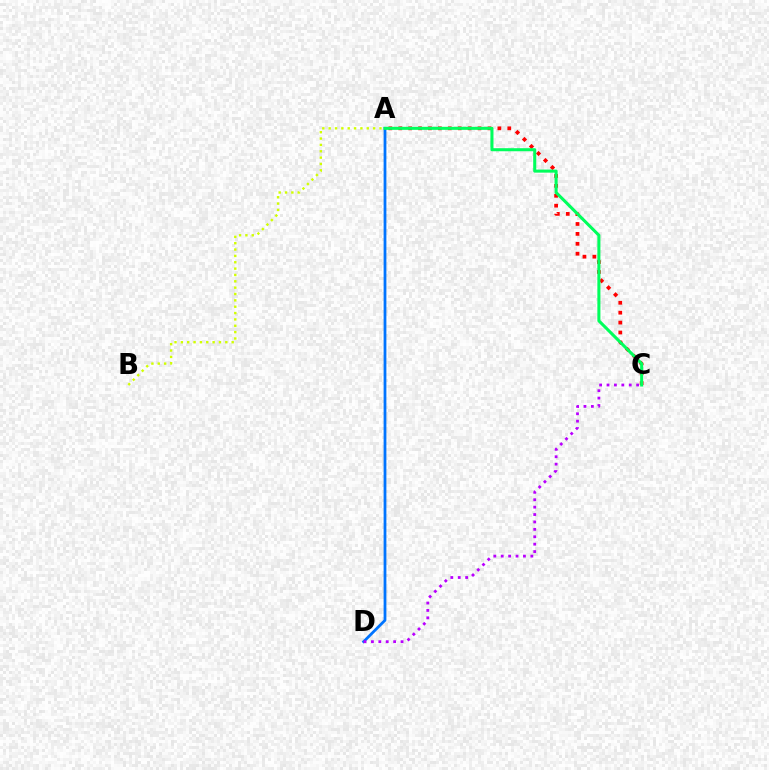{('A', 'B'): [{'color': '#d1ff00', 'line_style': 'dotted', 'thickness': 1.73}], ('A', 'C'): [{'color': '#ff0000', 'line_style': 'dotted', 'thickness': 2.69}, {'color': '#00ff5c', 'line_style': 'solid', 'thickness': 2.2}], ('A', 'D'): [{'color': '#0074ff', 'line_style': 'solid', 'thickness': 2.0}], ('C', 'D'): [{'color': '#b900ff', 'line_style': 'dotted', 'thickness': 2.01}]}